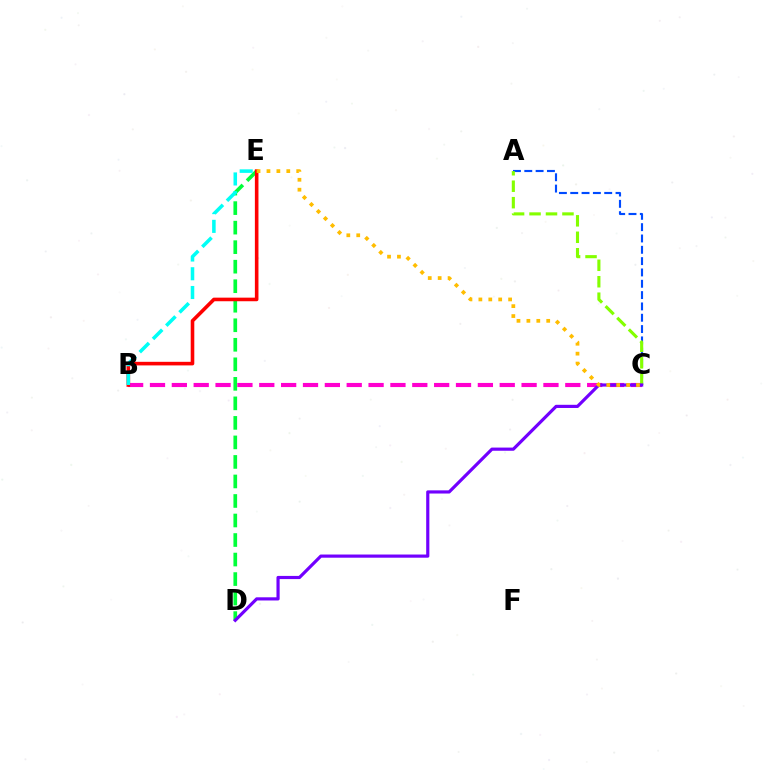{('D', 'E'): [{'color': '#00ff39', 'line_style': 'dashed', 'thickness': 2.65}], ('A', 'C'): [{'color': '#004bff', 'line_style': 'dashed', 'thickness': 1.54}, {'color': '#84ff00', 'line_style': 'dashed', 'thickness': 2.24}], ('B', 'C'): [{'color': '#ff00cf', 'line_style': 'dashed', 'thickness': 2.97}], ('B', 'E'): [{'color': '#ff0000', 'line_style': 'solid', 'thickness': 2.59}, {'color': '#00fff6', 'line_style': 'dashed', 'thickness': 2.55}], ('C', 'D'): [{'color': '#7200ff', 'line_style': 'solid', 'thickness': 2.29}], ('C', 'E'): [{'color': '#ffbd00', 'line_style': 'dotted', 'thickness': 2.69}]}